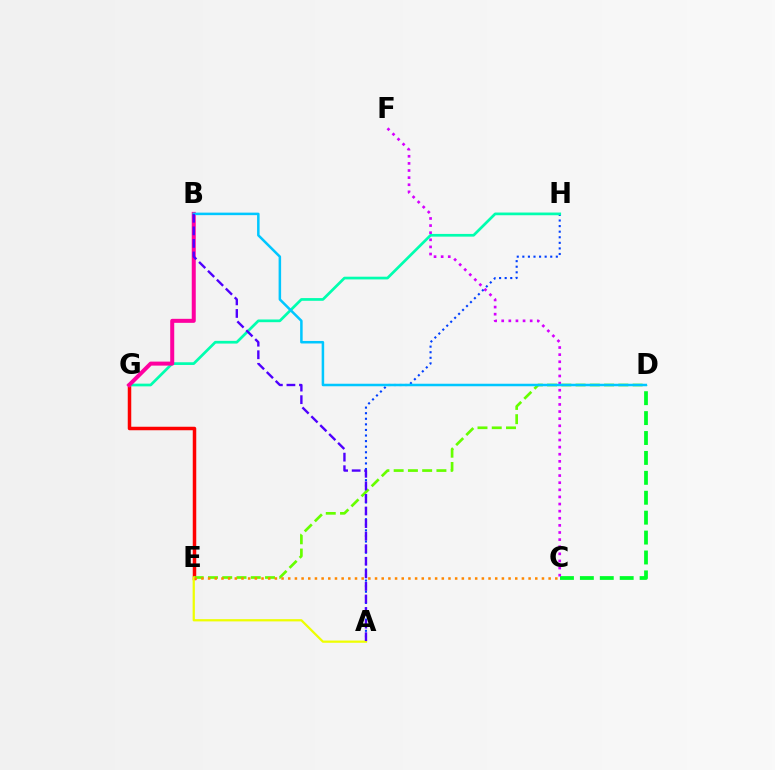{('E', 'G'): [{'color': '#ff0000', 'line_style': 'solid', 'thickness': 2.52}], ('C', 'D'): [{'color': '#00ff27', 'line_style': 'dashed', 'thickness': 2.71}], ('A', 'H'): [{'color': '#003fff', 'line_style': 'dotted', 'thickness': 1.52}], ('D', 'E'): [{'color': '#66ff00', 'line_style': 'dashed', 'thickness': 1.94}], ('C', 'F'): [{'color': '#d600ff', 'line_style': 'dotted', 'thickness': 1.93}], ('G', 'H'): [{'color': '#00ffaf', 'line_style': 'solid', 'thickness': 1.95}], ('B', 'G'): [{'color': '#ff00a0', 'line_style': 'solid', 'thickness': 2.89}], ('B', 'D'): [{'color': '#00c7ff', 'line_style': 'solid', 'thickness': 1.81}], ('A', 'E'): [{'color': '#eeff00', 'line_style': 'solid', 'thickness': 1.61}], ('C', 'E'): [{'color': '#ff8800', 'line_style': 'dotted', 'thickness': 1.81}], ('A', 'B'): [{'color': '#4f00ff', 'line_style': 'dashed', 'thickness': 1.71}]}